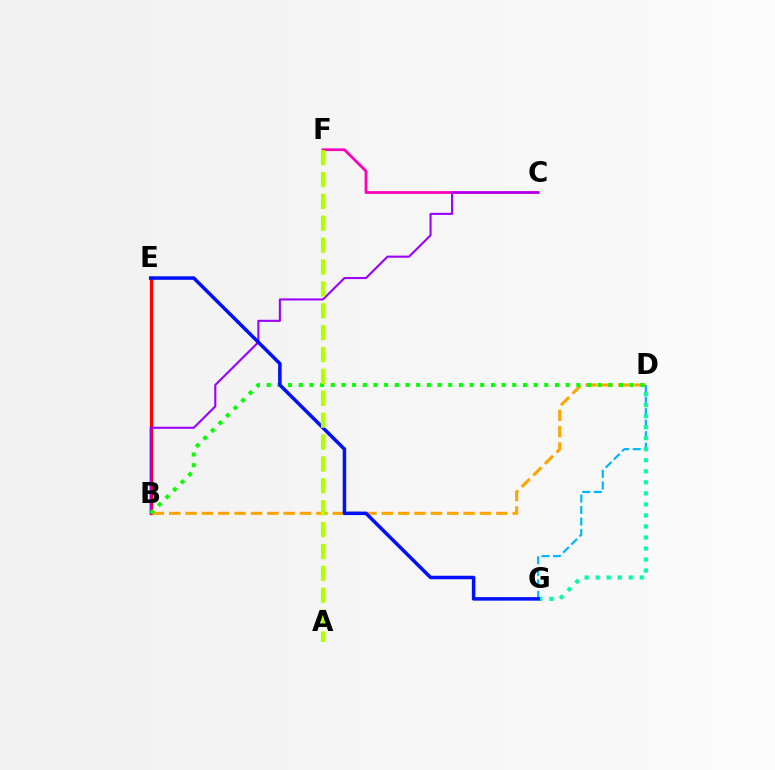{('B', 'E'): [{'color': '#ff0000', 'line_style': 'solid', 'thickness': 2.31}], ('B', 'D'): [{'color': '#ffa500', 'line_style': 'dashed', 'thickness': 2.22}, {'color': '#08ff00', 'line_style': 'dotted', 'thickness': 2.9}], ('C', 'F'): [{'color': '#ff00bd', 'line_style': 'solid', 'thickness': 1.99}], ('B', 'C'): [{'color': '#9b00ff', 'line_style': 'solid', 'thickness': 1.5}], ('D', 'G'): [{'color': '#00b5ff', 'line_style': 'dashed', 'thickness': 1.57}, {'color': '#00ff9d', 'line_style': 'dotted', 'thickness': 3.0}], ('E', 'G'): [{'color': '#0010ff', 'line_style': 'solid', 'thickness': 2.53}], ('A', 'F'): [{'color': '#b3ff00', 'line_style': 'dashed', 'thickness': 2.97}]}